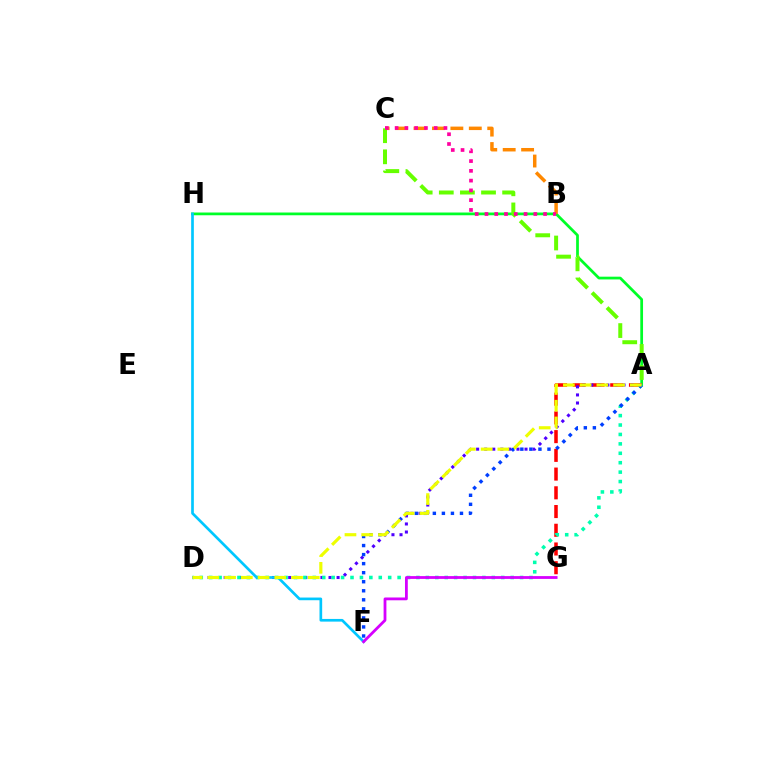{('A', 'H'): [{'color': '#00ff27', 'line_style': 'solid', 'thickness': 1.98}], ('A', 'G'): [{'color': '#ff0000', 'line_style': 'dashed', 'thickness': 2.54}], ('B', 'C'): [{'color': '#ff8800', 'line_style': 'dashed', 'thickness': 2.5}, {'color': '#ff00a0', 'line_style': 'dotted', 'thickness': 2.65}], ('A', 'D'): [{'color': '#4f00ff', 'line_style': 'dotted', 'thickness': 2.19}, {'color': '#00ffaf', 'line_style': 'dotted', 'thickness': 2.56}, {'color': '#eeff00', 'line_style': 'dashed', 'thickness': 2.27}], ('A', 'C'): [{'color': '#66ff00', 'line_style': 'dashed', 'thickness': 2.87}], ('F', 'H'): [{'color': '#00c7ff', 'line_style': 'solid', 'thickness': 1.93}], ('A', 'F'): [{'color': '#003fff', 'line_style': 'dotted', 'thickness': 2.46}], ('F', 'G'): [{'color': '#d600ff', 'line_style': 'solid', 'thickness': 2.02}]}